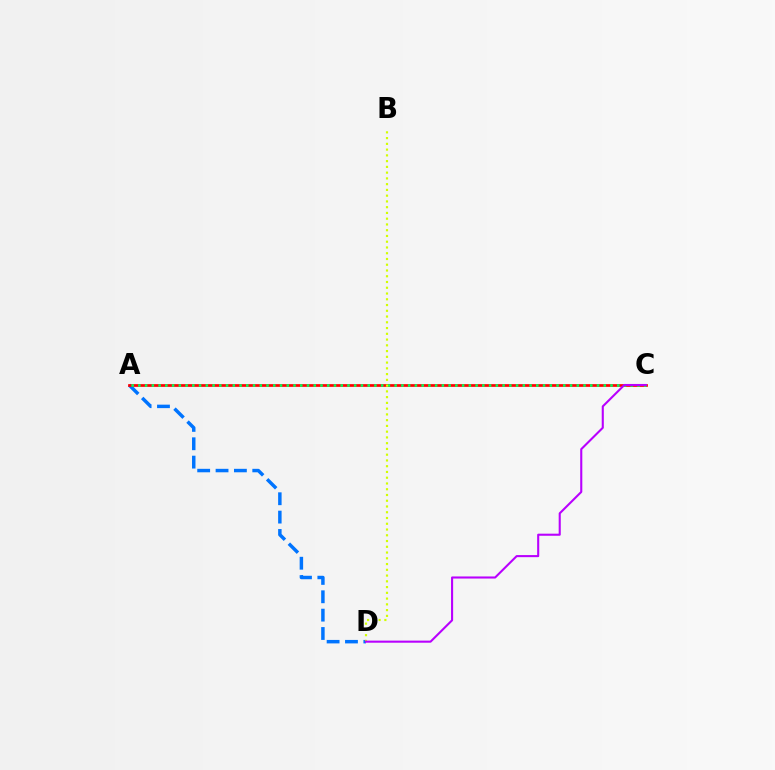{('A', 'D'): [{'color': '#0074ff', 'line_style': 'dashed', 'thickness': 2.49}], ('A', 'C'): [{'color': '#ff0000', 'line_style': 'solid', 'thickness': 1.95}, {'color': '#00ff5c', 'line_style': 'dotted', 'thickness': 1.83}], ('B', 'D'): [{'color': '#d1ff00', 'line_style': 'dotted', 'thickness': 1.56}], ('C', 'D'): [{'color': '#b900ff', 'line_style': 'solid', 'thickness': 1.51}]}